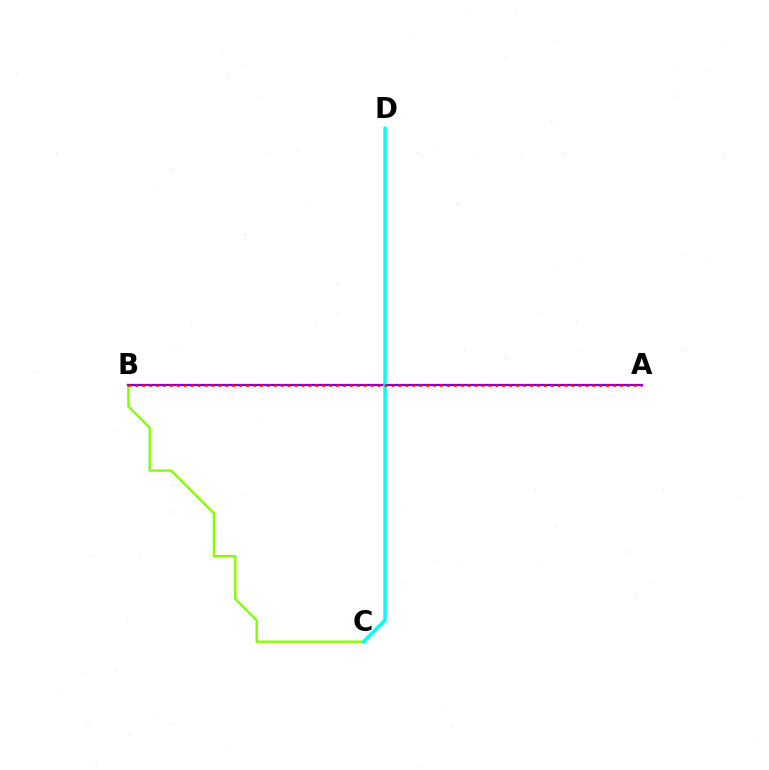{('B', 'C'): [{'color': '#84ff00', 'line_style': 'solid', 'thickness': 1.7}], ('A', 'B'): [{'color': '#7200ff', 'line_style': 'solid', 'thickness': 1.63}, {'color': '#ff0000', 'line_style': 'dotted', 'thickness': 1.88}], ('C', 'D'): [{'color': '#00fff6', 'line_style': 'solid', 'thickness': 2.48}]}